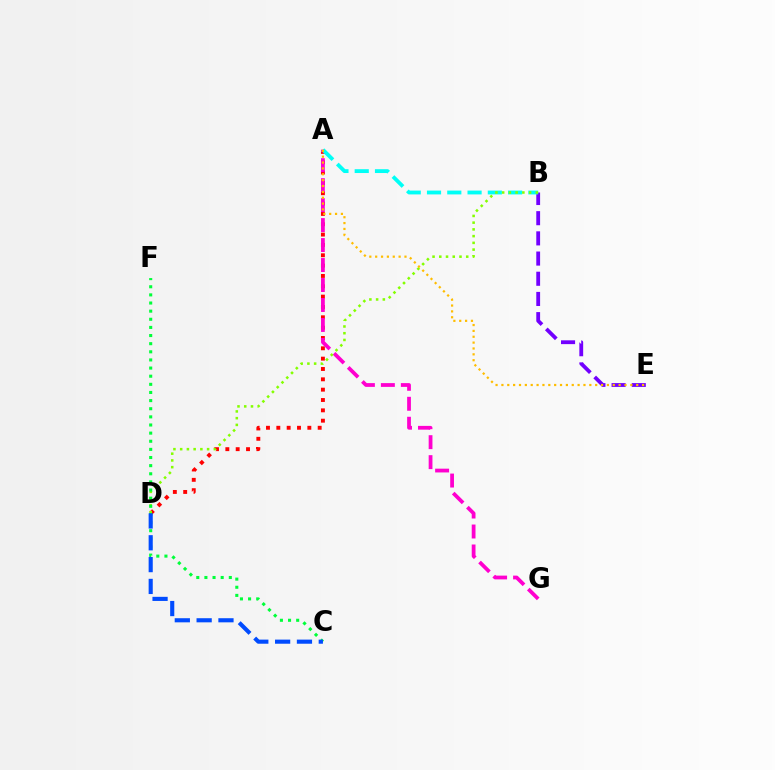{('B', 'E'): [{'color': '#7200ff', 'line_style': 'dashed', 'thickness': 2.74}], ('A', 'D'): [{'color': '#ff0000', 'line_style': 'dotted', 'thickness': 2.81}], ('A', 'G'): [{'color': '#ff00cf', 'line_style': 'dashed', 'thickness': 2.71}], ('A', 'B'): [{'color': '#00fff6', 'line_style': 'dashed', 'thickness': 2.75}], ('B', 'D'): [{'color': '#84ff00', 'line_style': 'dotted', 'thickness': 1.83}], ('C', 'F'): [{'color': '#00ff39', 'line_style': 'dotted', 'thickness': 2.21}], ('C', 'D'): [{'color': '#004bff', 'line_style': 'dashed', 'thickness': 2.96}], ('A', 'E'): [{'color': '#ffbd00', 'line_style': 'dotted', 'thickness': 1.59}]}